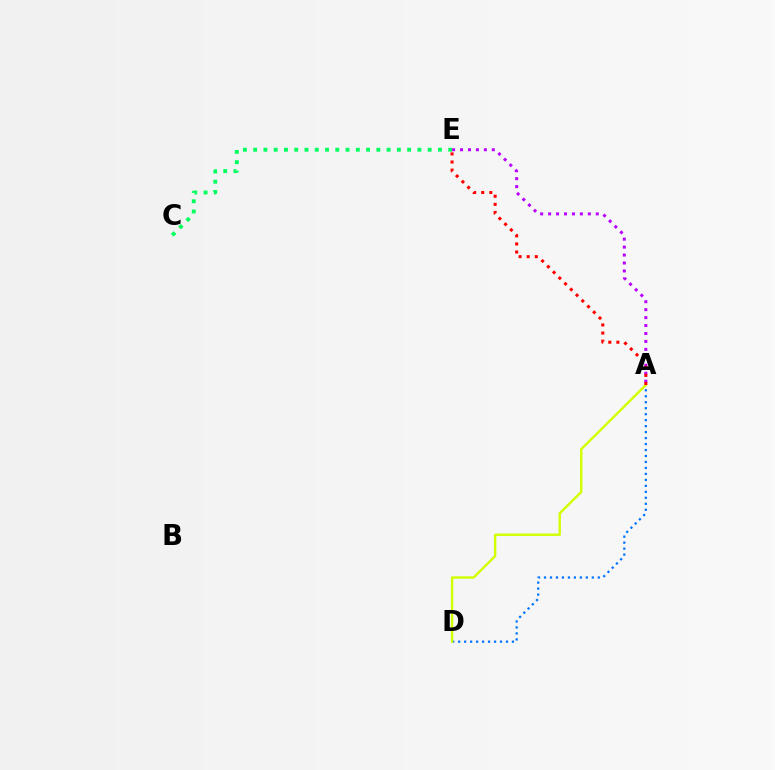{('C', 'E'): [{'color': '#00ff5c', 'line_style': 'dotted', 'thickness': 2.79}], ('A', 'D'): [{'color': '#0074ff', 'line_style': 'dotted', 'thickness': 1.62}, {'color': '#d1ff00', 'line_style': 'solid', 'thickness': 1.73}], ('A', 'E'): [{'color': '#b900ff', 'line_style': 'dotted', 'thickness': 2.16}, {'color': '#ff0000', 'line_style': 'dotted', 'thickness': 2.2}]}